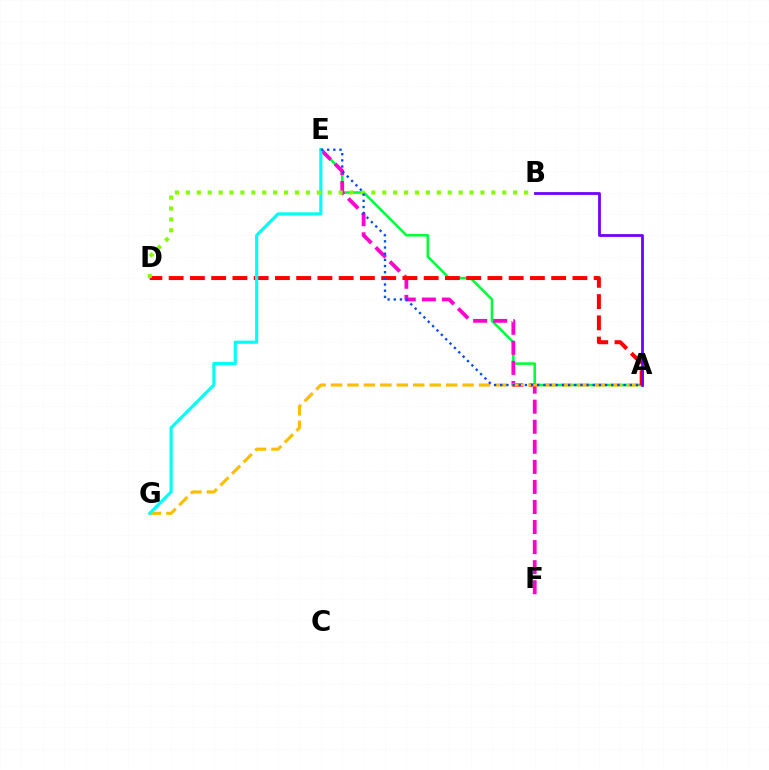{('A', 'E'): [{'color': '#00ff39', 'line_style': 'solid', 'thickness': 1.85}, {'color': '#004bff', 'line_style': 'dotted', 'thickness': 1.68}], ('E', 'F'): [{'color': '#ff00cf', 'line_style': 'dashed', 'thickness': 2.73}], ('A', 'D'): [{'color': '#ff0000', 'line_style': 'dashed', 'thickness': 2.89}], ('A', 'G'): [{'color': '#ffbd00', 'line_style': 'dashed', 'thickness': 2.23}], ('E', 'G'): [{'color': '#00fff6', 'line_style': 'solid', 'thickness': 2.26}], ('B', 'D'): [{'color': '#84ff00', 'line_style': 'dotted', 'thickness': 2.96}], ('A', 'B'): [{'color': '#7200ff', 'line_style': 'solid', 'thickness': 2.0}]}